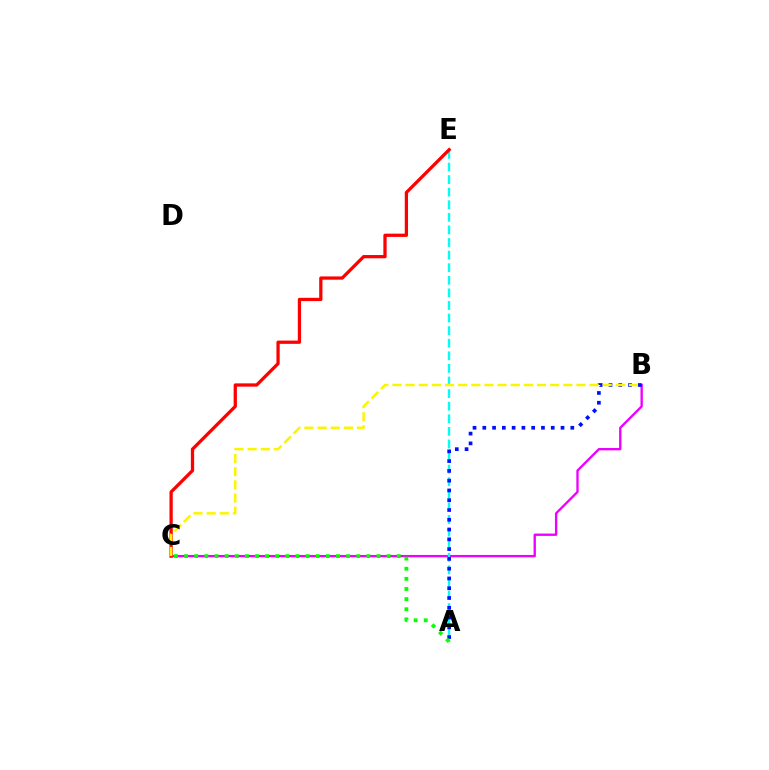{('B', 'C'): [{'color': '#ee00ff', 'line_style': 'solid', 'thickness': 1.68}, {'color': '#fcf500', 'line_style': 'dashed', 'thickness': 1.79}], ('A', 'E'): [{'color': '#00fff6', 'line_style': 'dashed', 'thickness': 1.71}], ('A', 'B'): [{'color': '#0010ff', 'line_style': 'dotted', 'thickness': 2.66}], ('C', 'E'): [{'color': '#ff0000', 'line_style': 'solid', 'thickness': 2.35}], ('A', 'C'): [{'color': '#08ff00', 'line_style': 'dotted', 'thickness': 2.75}]}